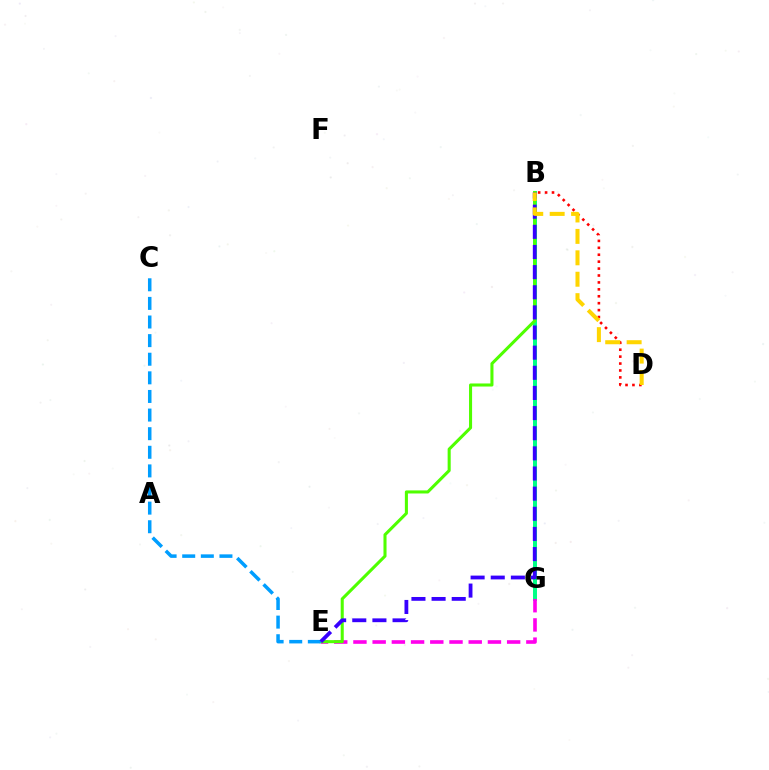{('B', 'G'): [{'color': '#00ff86', 'line_style': 'solid', 'thickness': 2.86}], ('E', 'G'): [{'color': '#ff00ed', 'line_style': 'dashed', 'thickness': 2.61}], ('B', 'E'): [{'color': '#4fff00', 'line_style': 'solid', 'thickness': 2.2}, {'color': '#3700ff', 'line_style': 'dashed', 'thickness': 2.74}], ('C', 'E'): [{'color': '#009eff', 'line_style': 'dashed', 'thickness': 2.53}], ('B', 'D'): [{'color': '#ff0000', 'line_style': 'dotted', 'thickness': 1.88}, {'color': '#ffd500', 'line_style': 'dashed', 'thickness': 2.91}]}